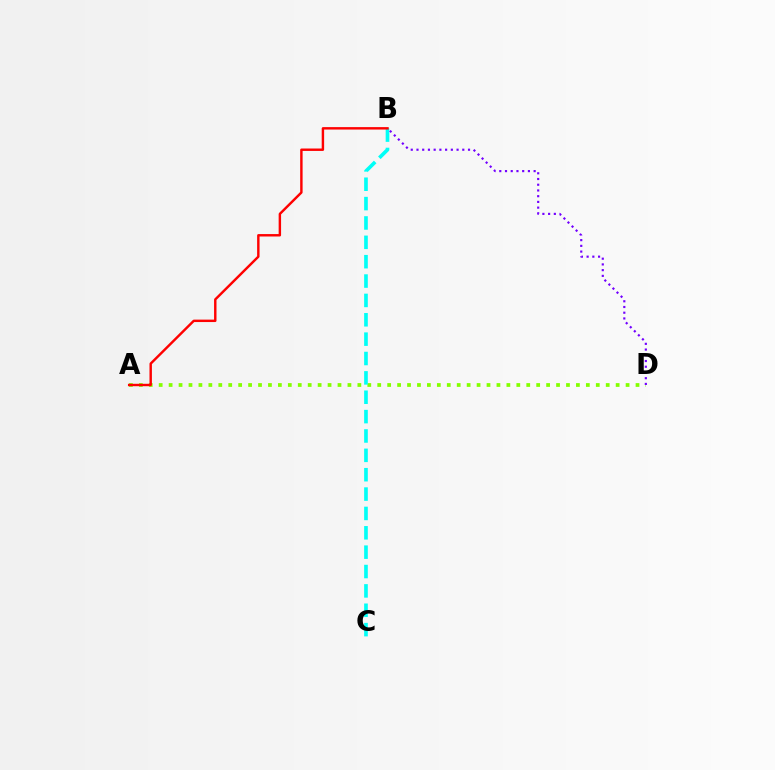{('A', 'D'): [{'color': '#84ff00', 'line_style': 'dotted', 'thickness': 2.7}], ('B', 'C'): [{'color': '#00fff6', 'line_style': 'dashed', 'thickness': 2.63}], ('A', 'B'): [{'color': '#ff0000', 'line_style': 'solid', 'thickness': 1.75}], ('B', 'D'): [{'color': '#7200ff', 'line_style': 'dotted', 'thickness': 1.56}]}